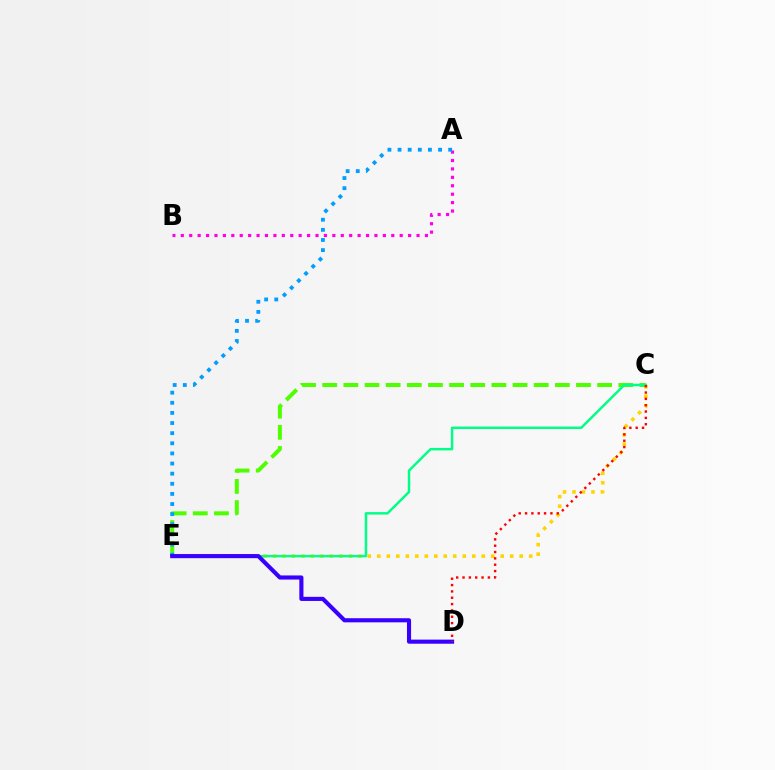{('C', 'E'): [{'color': '#ffd500', 'line_style': 'dotted', 'thickness': 2.58}, {'color': '#4fff00', 'line_style': 'dashed', 'thickness': 2.87}, {'color': '#00ff86', 'line_style': 'solid', 'thickness': 1.78}], ('A', 'B'): [{'color': '#ff00ed', 'line_style': 'dotted', 'thickness': 2.29}], ('A', 'E'): [{'color': '#009eff', 'line_style': 'dotted', 'thickness': 2.75}], ('D', 'E'): [{'color': '#3700ff', 'line_style': 'solid', 'thickness': 2.96}], ('C', 'D'): [{'color': '#ff0000', 'line_style': 'dotted', 'thickness': 1.72}]}